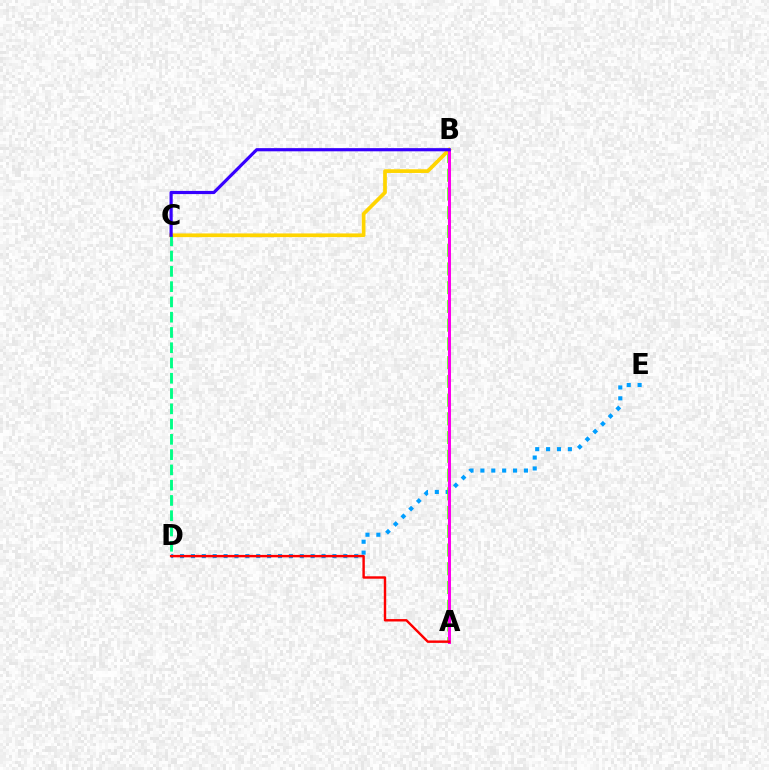{('D', 'E'): [{'color': '#009eff', 'line_style': 'dotted', 'thickness': 2.96}], ('A', 'B'): [{'color': '#4fff00', 'line_style': 'dashed', 'thickness': 2.55}, {'color': '#ff00ed', 'line_style': 'solid', 'thickness': 2.16}], ('B', 'C'): [{'color': '#ffd500', 'line_style': 'solid', 'thickness': 2.67}, {'color': '#3700ff', 'line_style': 'solid', 'thickness': 2.29}], ('C', 'D'): [{'color': '#00ff86', 'line_style': 'dashed', 'thickness': 2.07}], ('A', 'D'): [{'color': '#ff0000', 'line_style': 'solid', 'thickness': 1.74}]}